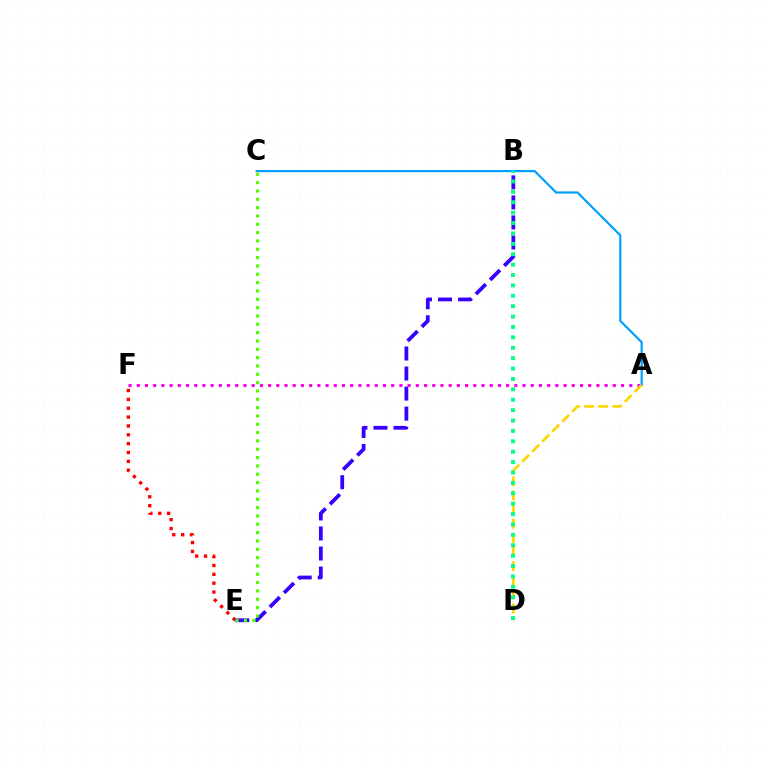{('E', 'F'): [{'color': '#ff0000', 'line_style': 'dotted', 'thickness': 2.41}], ('B', 'E'): [{'color': '#3700ff', 'line_style': 'dashed', 'thickness': 2.72}], ('C', 'E'): [{'color': '#4fff00', 'line_style': 'dotted', 'thickness': 2.26}], ('A', 'C'): [{'color': '#009eff', 'line_style': 'solid', 'thickness': 1.56}], ('A', 'F'): [{'color': '#ff00ed', 'line_style': 'dotted', 'thickness': 2.23}], ('A', 'D'): [{'color': '#ffd500', 'line_style': 'dashed', 'thickness': 1.92}], ('B', 'D'): [{'color': '#00ff86', 'line_style': 'dotted', 'thickness': 2.82}]}